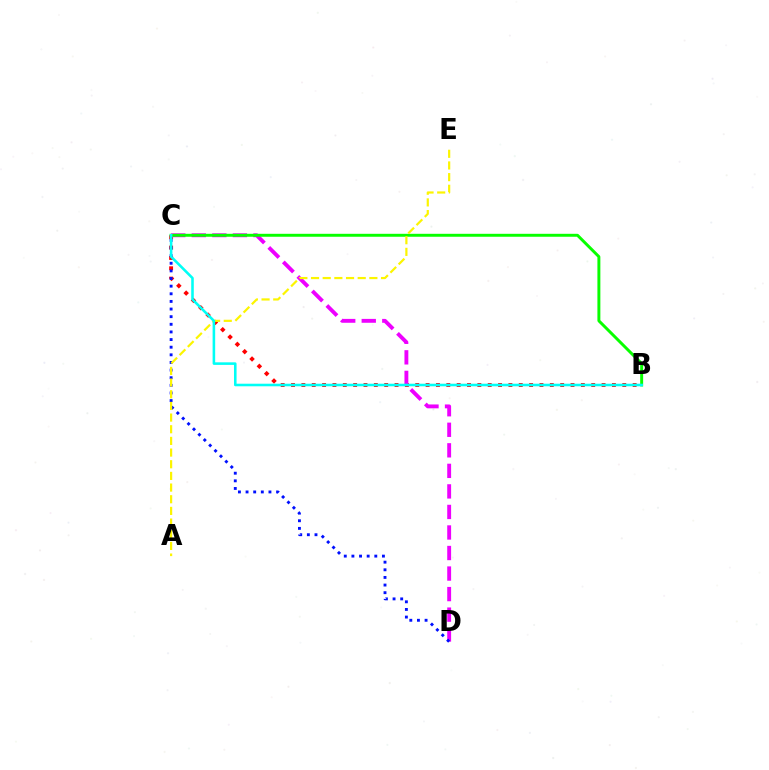{('B', 'C'): [{'color': '#ff0000', 'line_style': 'dotted', 'thickness': 2.81}, {'color': '#08ff00', 'line_style': 'solid', 'thickness': 2.12}, {'color': '#00fff6', 'line_style': 'solid', 'thickness': 1.85}], ('C', 'D'): [{'color': '#ee00ff', 'line_style': 'dashed', 'thickness': 2.79}, {'color': '#0010ff', 'line_style': 'dotted', 'thickness': 2.07}], ('A', 'E'): [{'color': '#fcf500', 'line_style': 'dashed', 'thickness': 1.58}]}